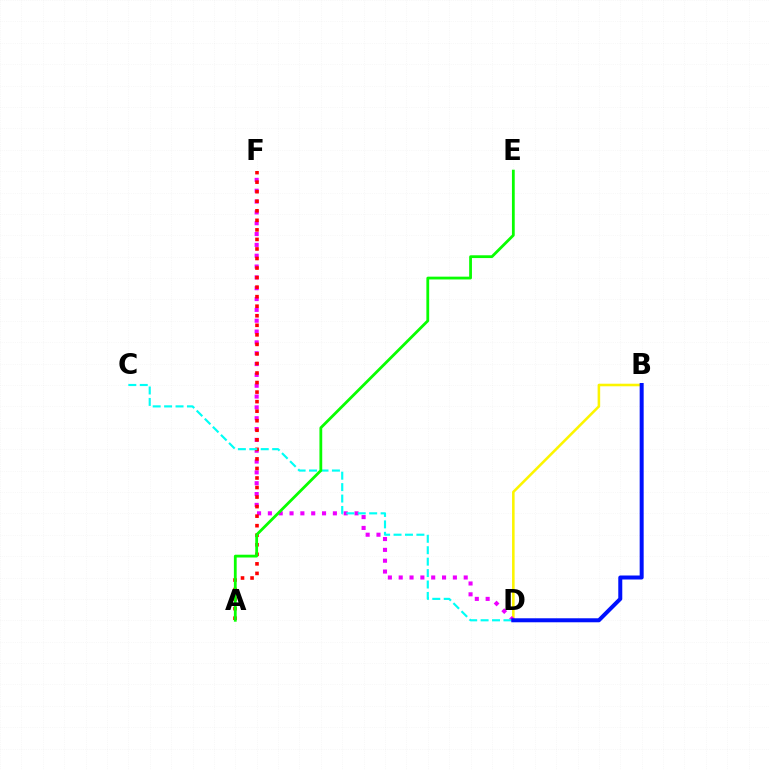{('B', 'D'): [{'color': '#fcf500', 'line_style': 'solid', 'thickness': 1.85}, {'color': '#0010ff', 'line_style': 'solid', 'thickness': 2.88}], ('D', 'F'): [{'color': '#ee00ff', 'line_style': 'dotted', 'thickness': 2.94}], ('A', 'F'): [{'color': '#ff0000', 'line_style': 'dotted', 'thickness': 2.59}], ('C', 'D'): [{'color': '#00fff6', 'line_style': 'dashed', 'thickness': 1.55}], ('A', 'E'): [{'color': '#08ff00', 'line_style': 'solid', 'thickness': 2.01}]}